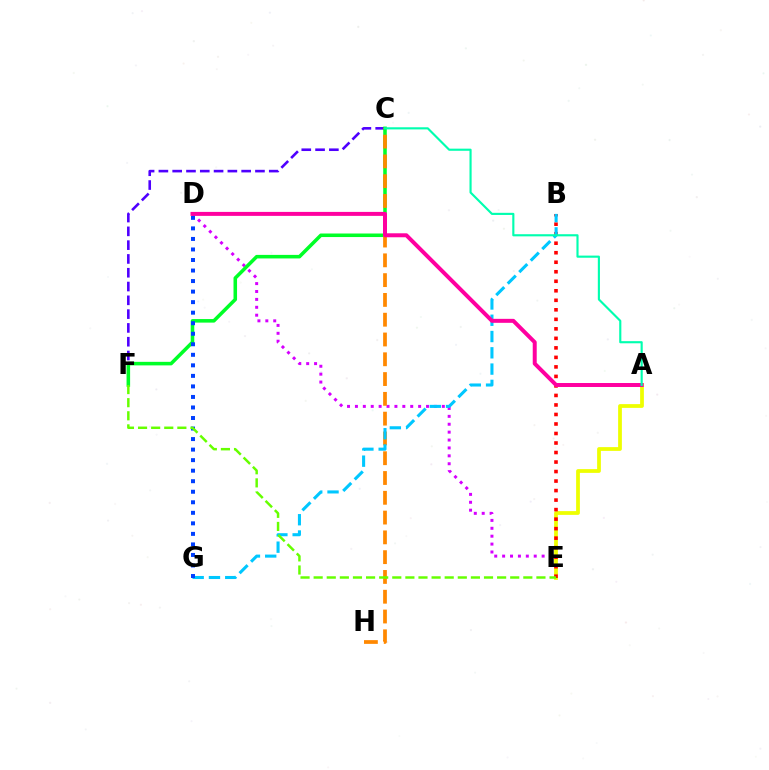{('D', 'E'): [{'color': '#d600ff', 'line_style': 'dotted', 'thickness': 2.15}], ('C', 'F'): [{'color': '#4f00ff', 'line_style': 'dashed', 'thickness': 1.87}, {'color': '#00ff27', 'line_style': 'solid', 'thickness': 2.56}], ('A', 'E'): [{'color': '#eeff00', 'line_style': 'solid', 'thickness': 2.71}], ('C', 'H'): [{'color': '#ff8800', 'line_style': 'dashed', 'thickness': 2.69}], ('B', 'E'): [{'color': '#ff0000', 'line_style': 'dotted', 'thickness': 2.58}], ('B', 'G'): [{'color': '#00c7ff', 'line_style': 'dashed', 'thickness': 2.21}], ('D', 'G'): [{'color': '#003fff', 'line_style': 'dotted', 'thickness': 2.86}], ('A', 'D'): [{'color': '#ff00a0', 'line_style': 'solid', 'thickness': 2.86}], ('A', 'C'): [{'color': '#00ffaf', 'line_style': 'solid', 'thickness': 1.54}], ('E', 'F'): [{'color': '#66ff00', 'line_style': 'dashed', 'thickness': 1.78}]}